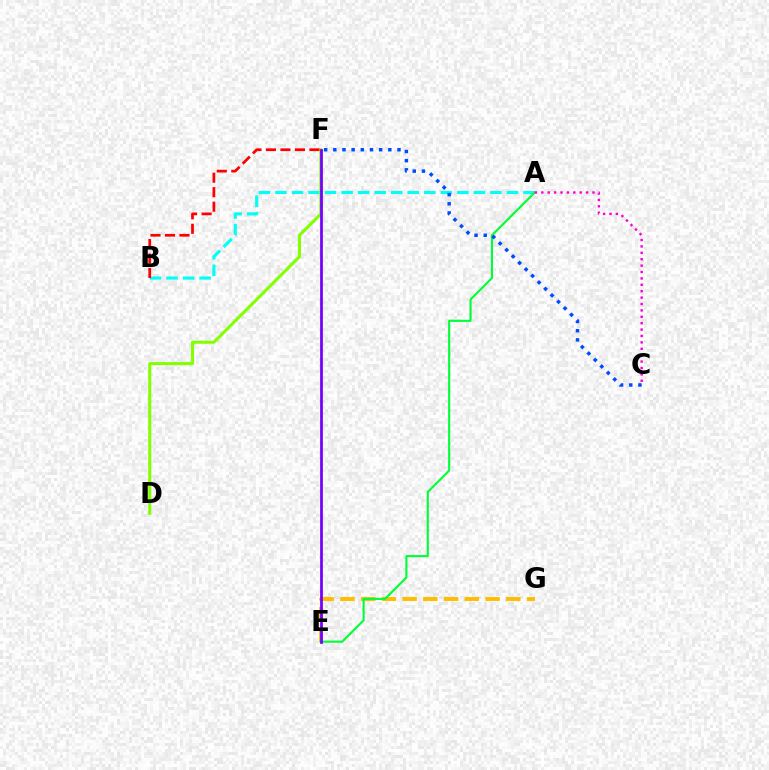{('A', 'B'): [{'color': '#00fff6', 'line_style': 'dashed', 'thickness': 2.25}], ('E', 'G'): [{'color': '#ffbd00', 'line_style': 'dashed', 'thickness': 2.82}], ('D', 'F'): [{'color': '#84ff00', 'line_style': 'solid', 'thickness': 2.21}], ('A', 'E'): [{'color': '#00ff39', 'line_style': 'solid', 'thickness': 1.53}], ('B', 'F'): [{'color': '#ff0000', 'line_style': 'dashed', 'thickness': 1.97}], ('A', 'C'): [{'color': '#ff00cf', 'line_style': 'dotted', 'thickness': 1.74}], ('C', 'F'): [{'color': '#004bff', 'line_style': 'dotted', 'thickness': 2.49}], ('E', 'F'): [{'color': '#7200ff', 'line_style': 'solid', 'thickness': 1.98}]}